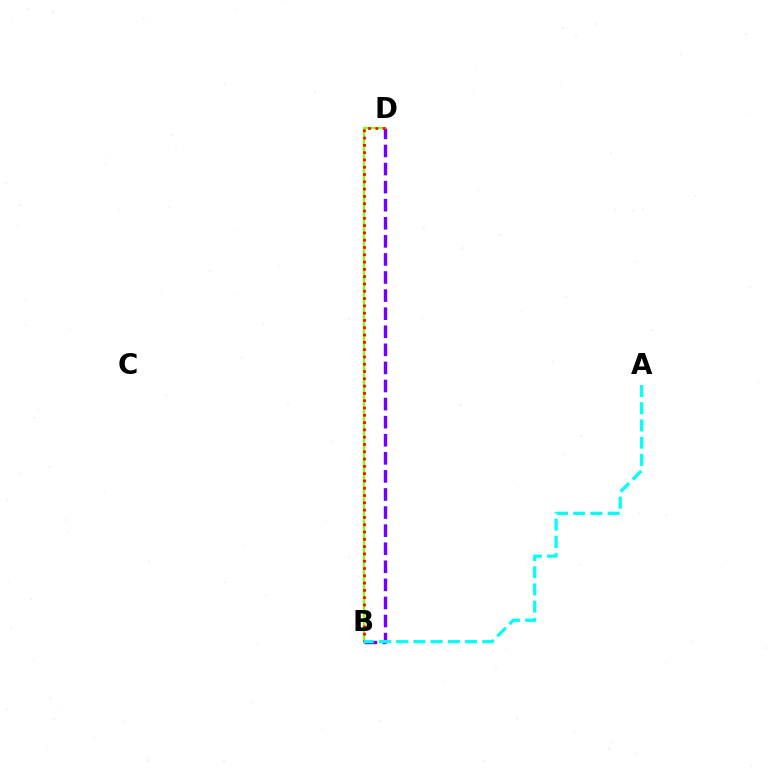{('B', 'D'): [{'color': '#7200ff', 'line_style': 'dashed', 'thickness': 2.46}, {'color': '#84ff00', 'line_style': 'solid', 'thickness': 1.63}, {'color': '#ff0000', 'line_style': 'dotted', 'thickness': 1.98}], ('A', 'B'): [{'color': '#00fff6', 'line_style': 'dashed', 'thickness': 2.34}]}